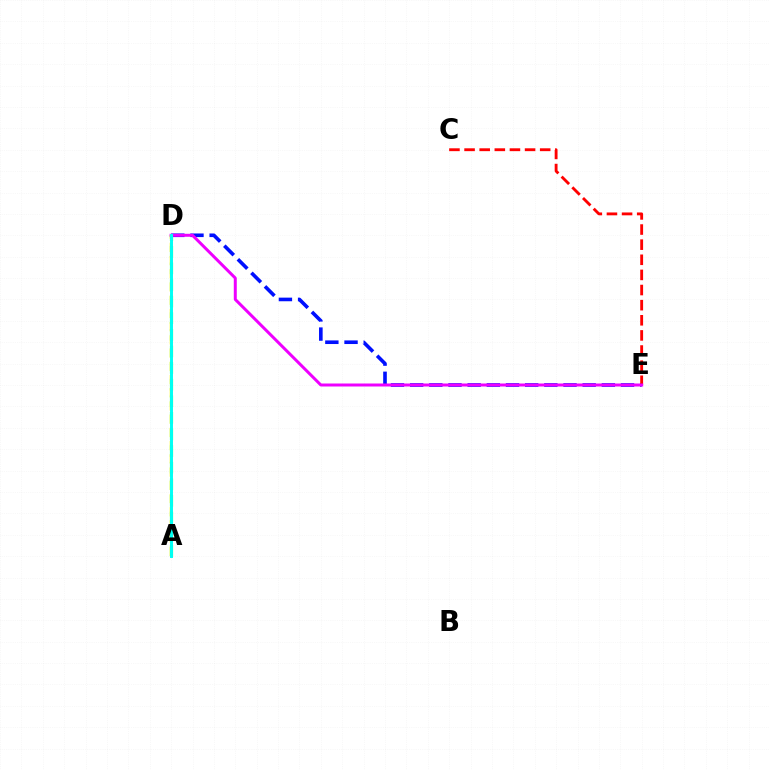{('D', 'E'): [{'color': '#0010ff', 'line_style': 'dashed', 'thickness': 2.6}, {'color': '#ee00ff', 'line_style': 'solid', 'thickness': 2.15}], ('A', 'D'): [{'color': '#fcf500', 'line_style': 'dashed', 'thickness': 1.8}, {'color': '#08ff00', 'line_style': 'dashed', 'thickness': 2.26}, {'color': '#00fff6', 'line_style': 'solid', 'thickness': 2.12}], ('C', 'E'): [{'color': '#ff0000', 'line_style': 'dashed', 'thickness': 2.05}]}